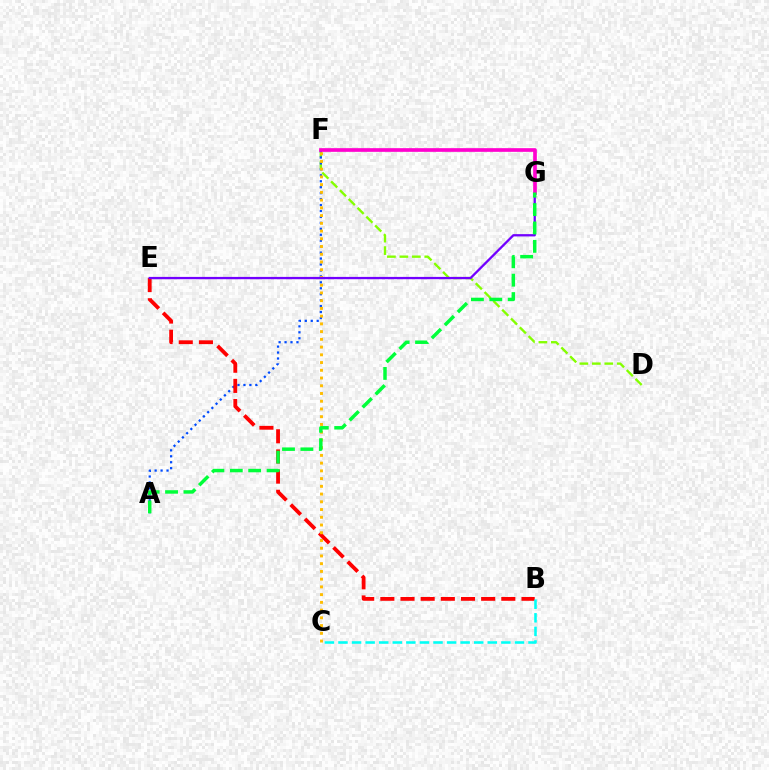{('D', 'F'): [{'color': '#84ff00', 'line_style': 'dashed', 'thickness': 1.69}], ('A', 'F'): [{'color': '#004bff', 'line_style': 'dotted', 'thickness': 1.62}], ('B', 'E'): [{'color': '#ff0000', 'line_style': 'dashed', 'thickness': 2.74}], ('B', 'C'): [{'color': '#00fff6', 'line_style': 'dashed', 'thickness': 1.84}], ('C', 'F'): [{'color': '#ffbd00', 'line_style': 'dotted', 'thickness': 2.1}], ('E', 'G'): [{'color': '#7200ff', 'line_style': 'solid', 'thickness': 1.66}], ('F', 'G'): [{'color': '#ff00cf', 'line_style': 'solid', 'thickness': 2.64}], ('A', 'G'): [{'color': '#00ff39', 'line_style': 'dashed', 'thickness': 2.5}]}